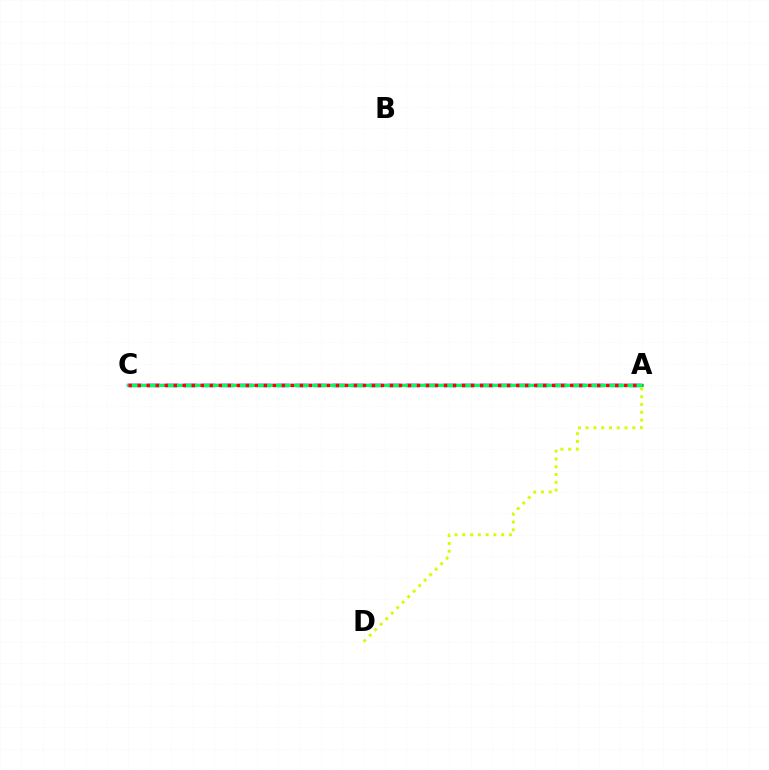{('A', 'C'): [{'color': '#0074ff', 'line_style': 'dashed', 'thickness': 2.51}, {'color': '#b900ff', 'line_style': 'solid', 'thickness': 1.74}, {'color': '#00ff5c', 'line_style': 'solid', 'thickness': 2.16}, {'color': '#ff0000', 'line_style': 'dotted', 'thickness': 2.45}], ('A', 'D'): [{'color': '#d1ff00', 'line_style': 'dotted', 'thickness': 2.11}]}